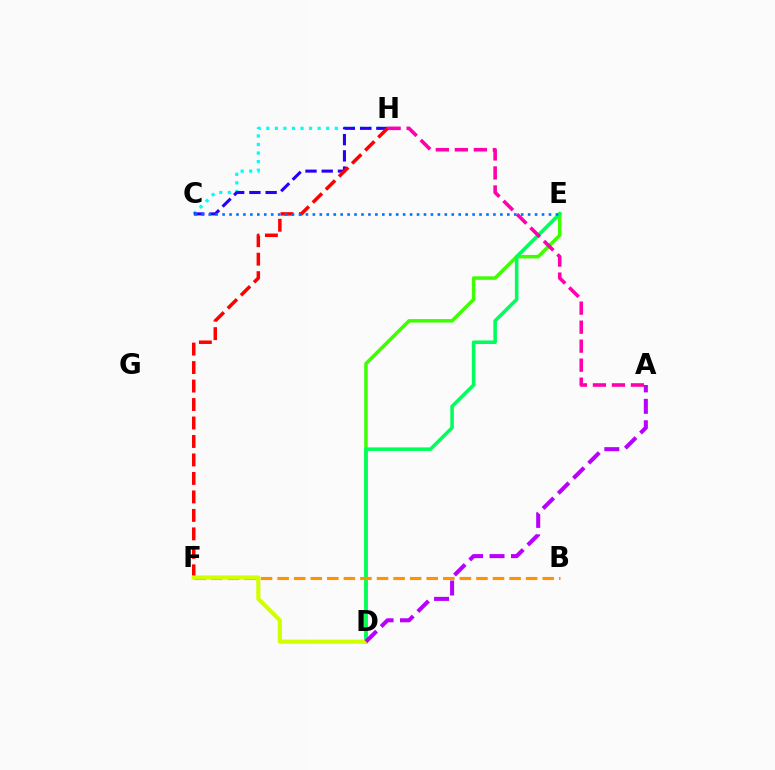{('C', 'H'): [{'color': '#00fff6', 'line_style': 'dotted', 'thickness': 2.32}, {'color': '#2500ff', 'line_style': 'dashed', 'thickness': 2.2}], ('D', 'E'): [{'color': '#3dff00', 'line_style': 'solid', 'thickness': 2.51}, {'color': '#00ff5c', 'line_style': 'solid', 'thickness': 2.56}], ('F', 'H'): [{'color': '#ff0000', 'line_style': 'dashed', 'thickness': 2.51}], ('B', 'F'): [{'color': '#ff9400', 'line_style': 'dashed', 'thickness': 2.25}], ('D', 'F'): [{'color': '#d1ff00', 'line_style': 'solid', 'thickness': 2.97}], ('A', 'D'): [{'color': '#b900ff', 'line_style': 'dashed', 'thickness': 2.91}], ('C', 'E'): [{'color': '#0074ff', 'line_style': 'dotted', 'thickness': 1.89}], ('A', 'H'): [{'color': '#ff00ac', 'line_style': 'dashed', 'thickness': 2.58}]}